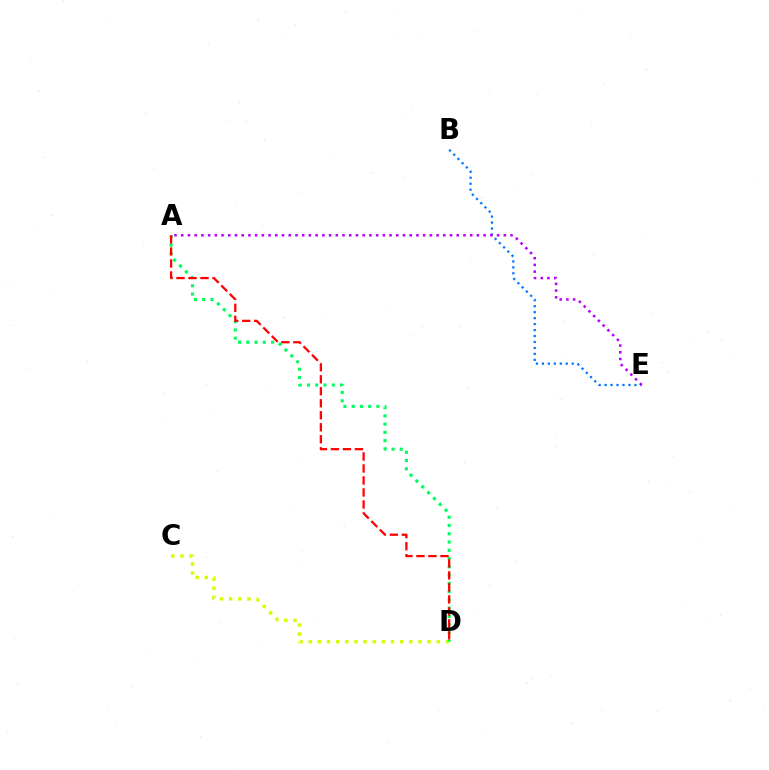{('C', 'D'): [{'color': '#d1ff00', 'line_style': 'dotted', 'thickness': 2.49}], ('A', 'D'): [{'color': '#00ff5c', 'line_style': 'dotted', 'thickness': 2.25}, {'color': '#ff0000', 'line_style': 'dashed', 'thickness': 1.63}], ('B', 'E'): [{'color': '#0074ff', 'line_style': 'dotted', 'thickness': 1.62}], ('A', 'E'): [{'color': '#b900ff', 'line_style': 'dotted', 'thickness': 1.83}]}